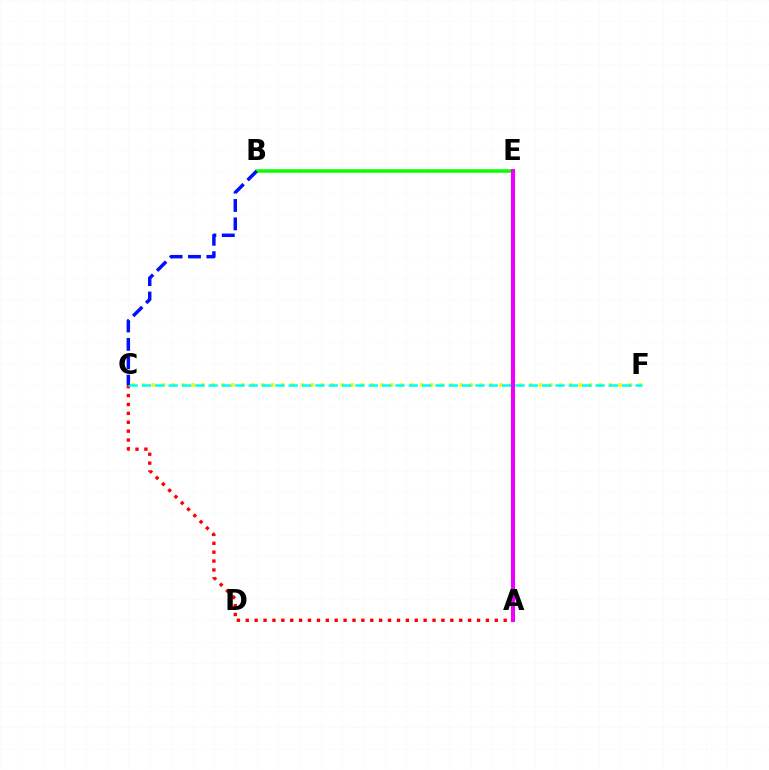{('A', 'C'): [{'color': '#ff0000', 'line_style': 'dotted', 'thickness': 2.42}], ('C', 'F'): [{'color': '#fcf500', 'line_style': 'dotted', 'thickness': 2.7}, {'color': '#00fff6', 'line_style': 'dashed', 'thickness': 1.81}], ('B', 'E'): [{'color': '#08ff00', 'line_style': 'solid', 'thickness': 2.54}], ('B', 'C'): [{'color': '#0010ff', 'line_style': 'dashed', 'thickness': 2.5}], ('A', 'E'): [{'color': '#ee00ff', 'line_style': 'solid', 'thickness': 2.93}]}